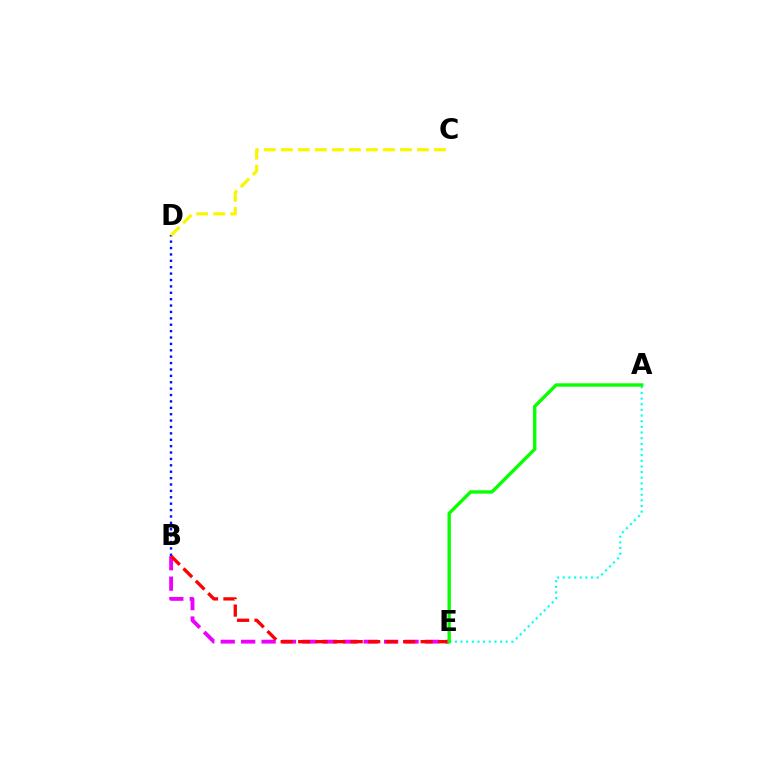{('B', 'E'): [{'color': '#ee00ff', 'line_style': 'dashed', 'thickness': 2.77}, {'color': '#ff0000', 'line_style': 'dashed', 'thickness': 2.38}], ('B', 'D'): [{'color': '#0010ff', 'line_style': 'dotted', 'thickness': 1.74}], ('A', 'E'): [{'color': '#00fff6', 'line_style': 'dotted', 'thickness': 1.54}, {'color': '#08ff00', 'line_style': 'solid', 'thickness': 2.42}], ('C', 'D'): [{'color': '#fcf500', 'line_style': 'dashed', 'thickness': 2.31}]}